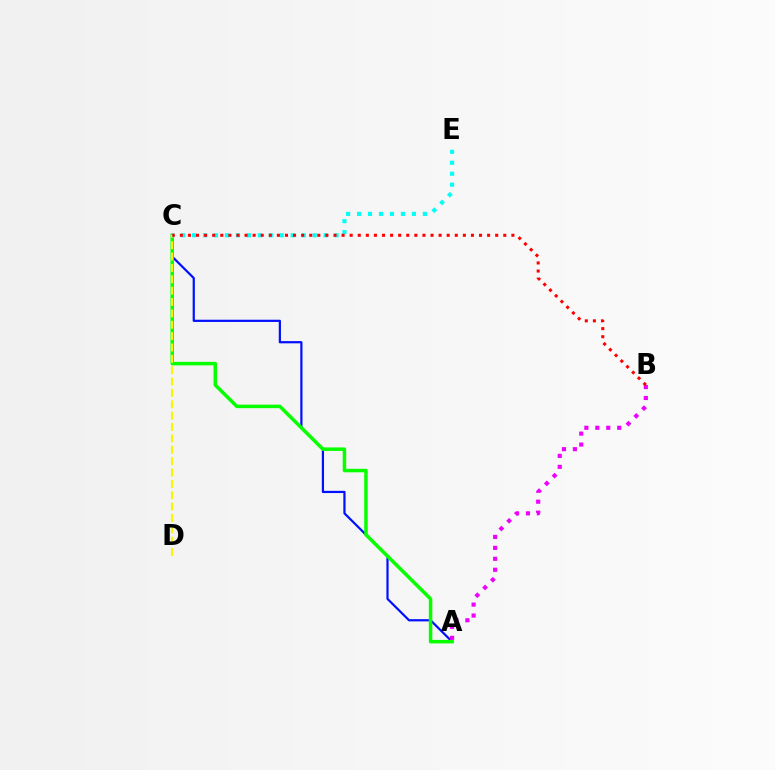{('A', 'C'): [{'color': '#0010ff', 'line_style': 'solid', 'thickness': 1.59}, {'color': '#08ff00', 'line_style': 'solid', 'thickness': 2.52}], ('C', 'D'): [{'color': '#fcf500', 'line_style': 'dashed', 'thickness': 1.54}], ('C', 'E'): [{'color': '#00fff6', 'line_style': 'dotted', 'thickness': 2.98}], ('A', 'B'): [{'color': '#ee00ff', 'line_style': 'dotted', 'thickness': 2.98}], ('B', 'C'): [{'color': '#ff0000', 'line_style': 'dotted', 'thickness': 2.2}]}